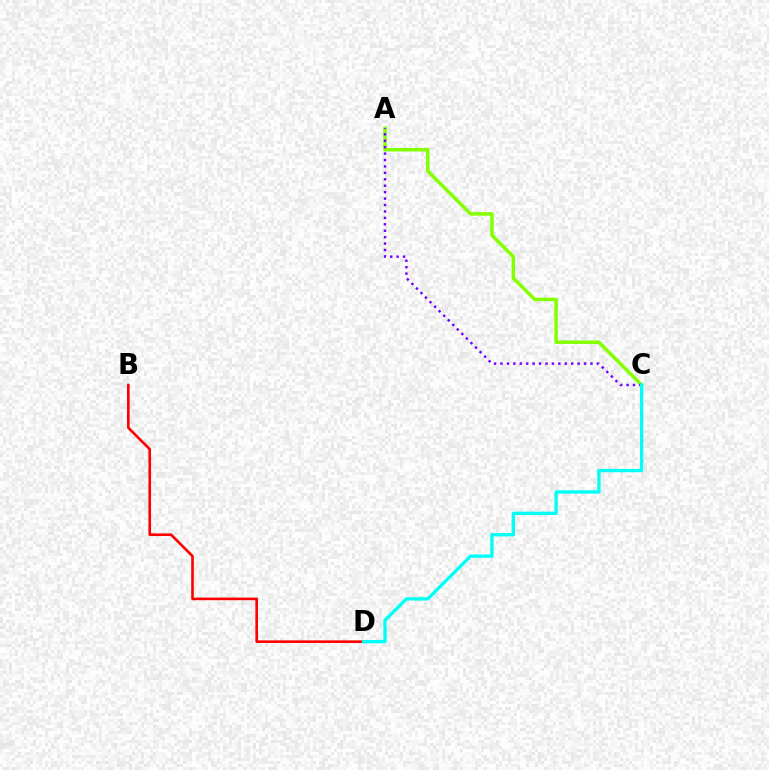{('A', 'C'): [{'color': '#84ff00', 'line_style': 'solid', 'thickness': 2.53}, {'color': '#7200ff', 'line_style': 'dotted', 'thickness': 1.75}], ('B', 'D'): [{'color': '#ff0000', 'line_style': 'solid', 'thickness': 1.88}], ('C', 'D'): [{'color': '#00fff6', 'line_style': 'solid', 'thickness': 2.39}]}